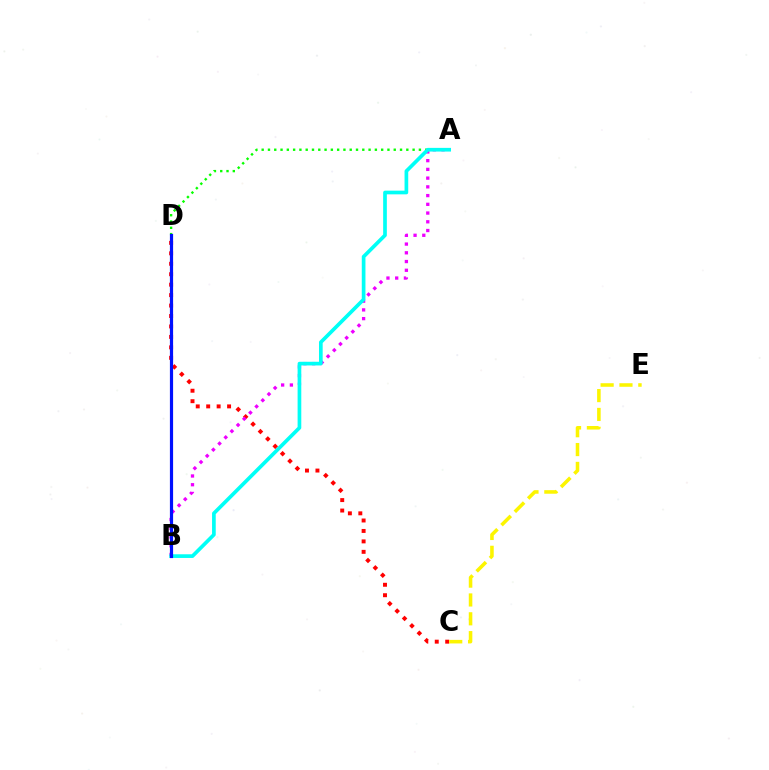{('A', 'D'): [{'color': '#08ff00', 'line_style': 'dotted', 'thickness': 1.71}], ('C', 'D'): [{'color': '#ff0000', 'line_style': 'dotted', 'thickness': 2.84}], ('A', 'B'): [{'color': '#ee00ff', 'line_style': 'dotted', 'thickness': 2.37}, {'color': '#00fff6', 'line_style': 'solid', 'thickness': 2.65}], ('C', 'E'): [{'color': '#fcf500', 'line_style': 'dashed', 'thickness': 2.56}], ('B', 'D'): [{'color': '#0010ff', 'line_style': 'solid', 'thickness': 2.3}]}